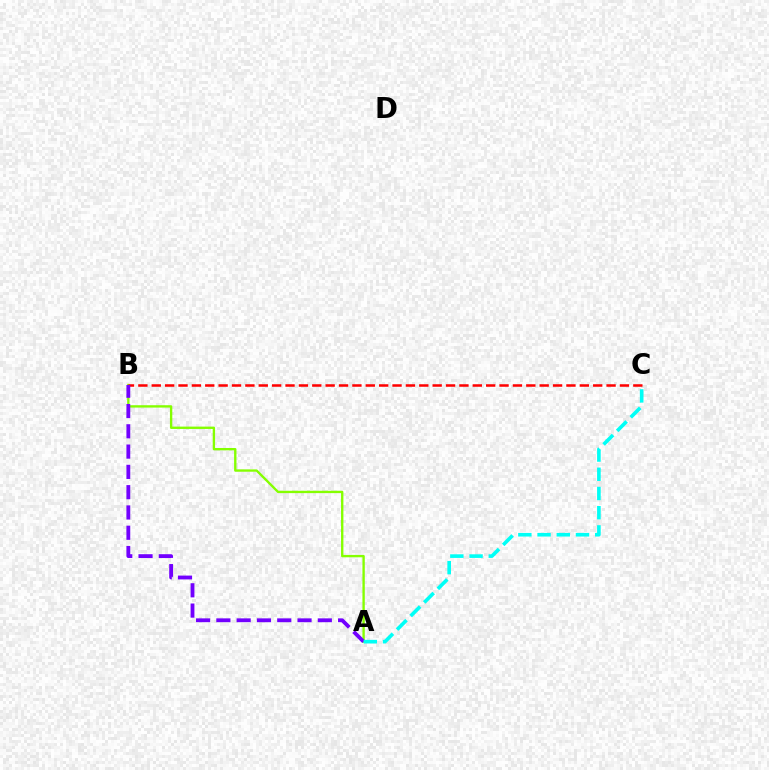{('A', 'B'): [{'color': '#84ff00', 'line_style': 'solid', 'thickness': 1.7}, {'color': '#7200ff', 'line_style': 'dashed', 'thickness': 2.76}], ('B', 'C'): [{'color': '#ff0000', 'line_style': 'dashed', 'thickness': 1.82}], ('A', 'C'): [{'color': '#00fff6', 'line_style': 'dashed', 'thickness': 2.61}]}